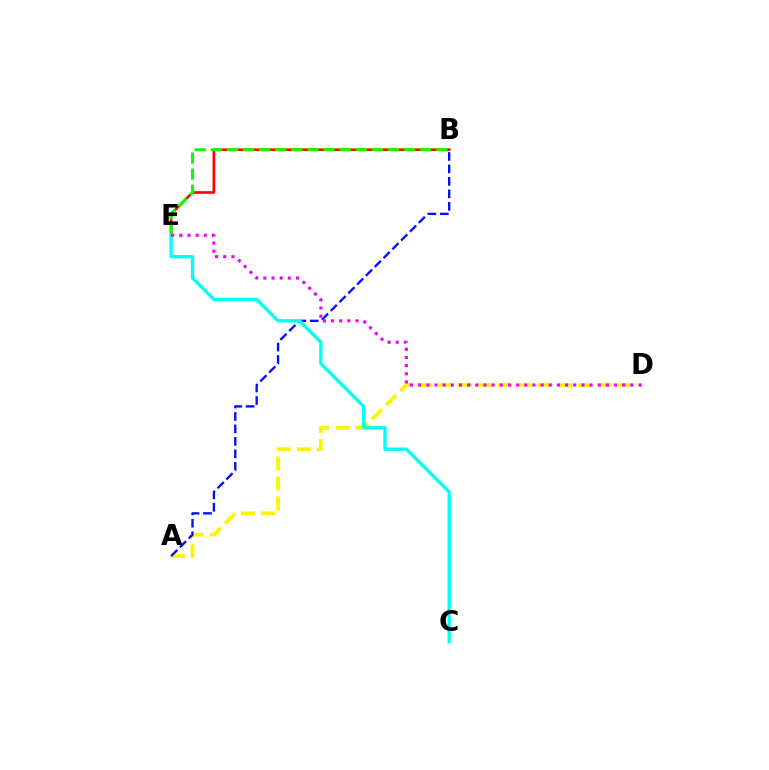{('A', 'D'): [{'color': '#fcf500', 'line_style': 'dashed', 'thickness': 2.72}], ('B', 'E'): [{'color': '#ff0000', 'line_style': 'solid', 'thickness': 1.91}, {'color': '#08ff00', 'line_style': 'dashed', 'thickness': 2.19}], ('A', 'B'): [{'color': '#0010ff', 'line_style': 'dashed', 'thickness': 1.69}], ('C', 'E'): [{'color': '#00fff6', 'line_style': 'solid', 'thickness': 2.4}], ('D', 'E'): [{'color': '#ee00ff', 'line_style': 'dotted', 'thickness': 2.22}]}